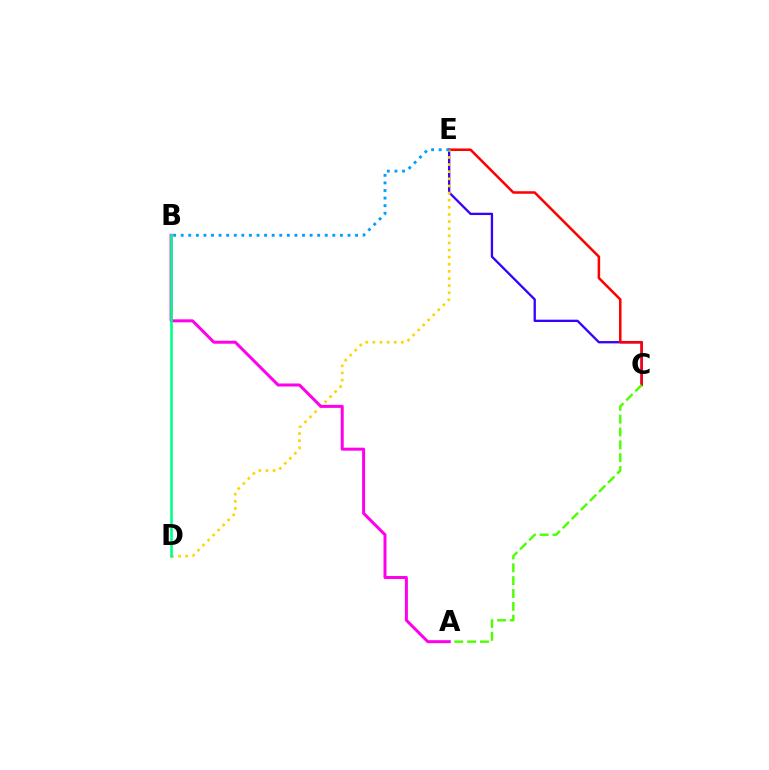{('C', 'E'): [{'color': '#3700ff', 'line_style': 'solid', 'thickness': 1.67}, {'color': '#ff0000', 'line_style': 'solid', 'thickness': 1.82}], ('D', 'E'): [{'color': '#ffd500', 'line_style': 'dotted', 'thickness': 1.93}], ('A', 'C'): [{'color': '#4fff00', 'line_style': 'dashed', 'thickness': 1.74}], ('B', 'E'): [{'color': '#009eff', 'line_style': 'dotted', 'thickness': 2.06}], ('A', 'B'): [{'color': '#ff00ed', 'line_style': 'solid', 'thickness': 2.16}], ('B', 'D'): [{'color': '#00ff86', 'line_style': 'solid', 'thickness': 1.86}]}